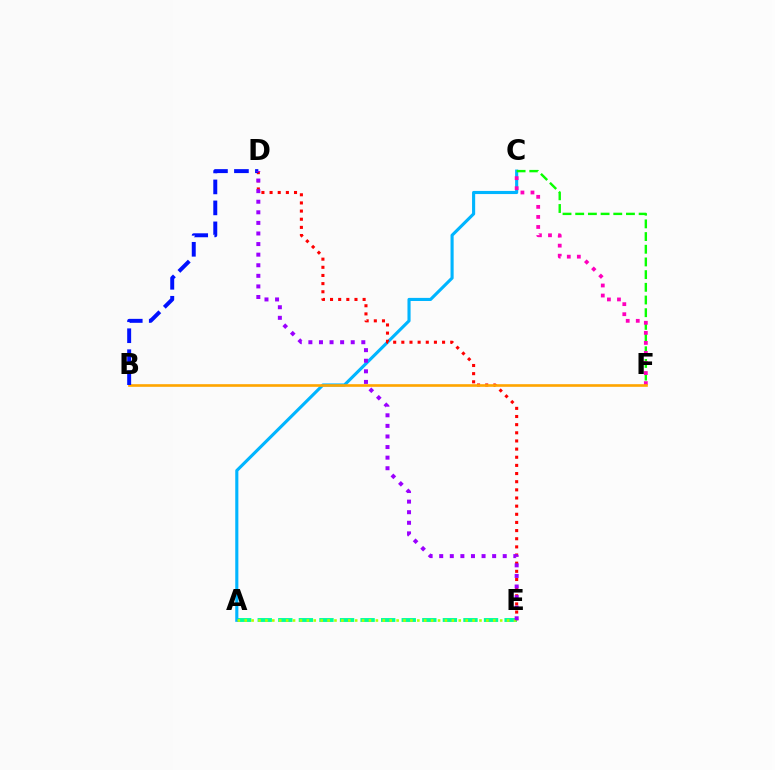{('A', 'E'): [{'color': '#00ff9d', 'line_style': 'dashed', 'thickness': 2.79}, {'color': '#b3ff00', 'line_style': 'dotted', 'thickness': 1.88}], ('A', 'C'): [{'color': '#00b5ff', 'line_style': 'solid', 'thickness': 2.24}], ('C', 'F'): [{'color': '#08ff00', 'line_style': 'dashed', 'thickness': 1.72}, {'color': '#ff00bd', 'line_style': 'dotted', 'thickness': 2.73}], ('D', 'E'): [{'color': '#ff0000', 'line_style': 'dotted', 'thickness': 2.21}, {'color': '#9b00ff', 'line_style': 'dotted', 'thickness': 2.88}], ('B', 'F'): [{'color': '#ffa500', 'line_style': 'solid', 'thickness': 1.9}], ('B', 'D'): [{'color': '#0010ff', 'line_style': 'dashed', 'thickness': 2.85}]}